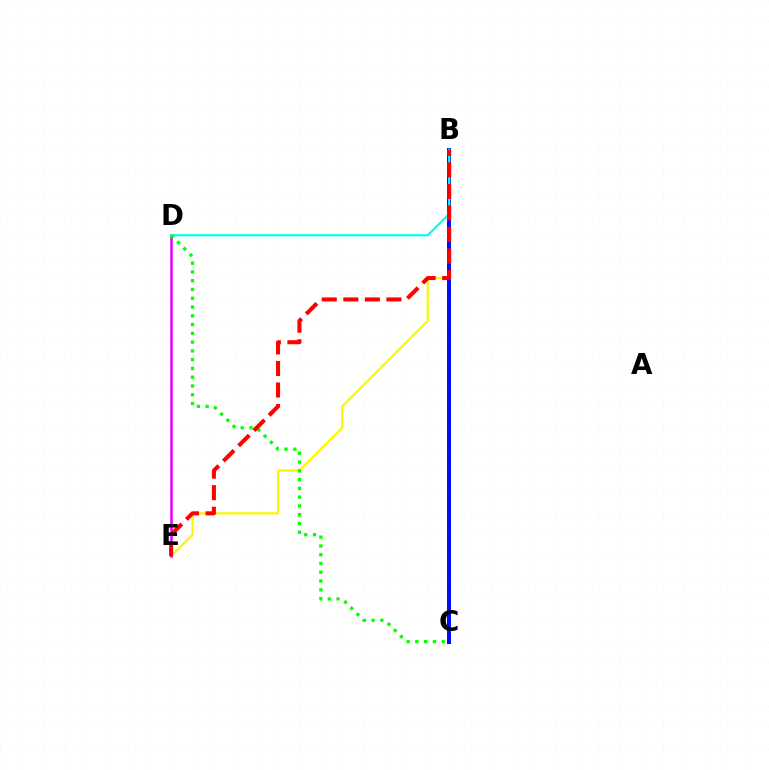{('B', 'E'): [{'color': '#fcf500', 'line_style': 'solid', 'thickness': 1.57}, {'color': '#ff0000', 'line_style': 'dashed', 'thickness': 2.93}], ('D', 'E'): [{'color': '#ee00ff', 'line_style': 'solid', 'thickness': 1.83}], ('B', 'C'): [{'color': '#0010ff', 'line_style': 'solid', 'thickness': 2.89}], ('B', 'D'): [{'color': '#00fff6', 'line_style': 'solid', 'thickness': 1.59}], ('C', 'D'): [{'color': '#08ff00', 'line_style': 'dotted', 'thickness': 2.38}]}